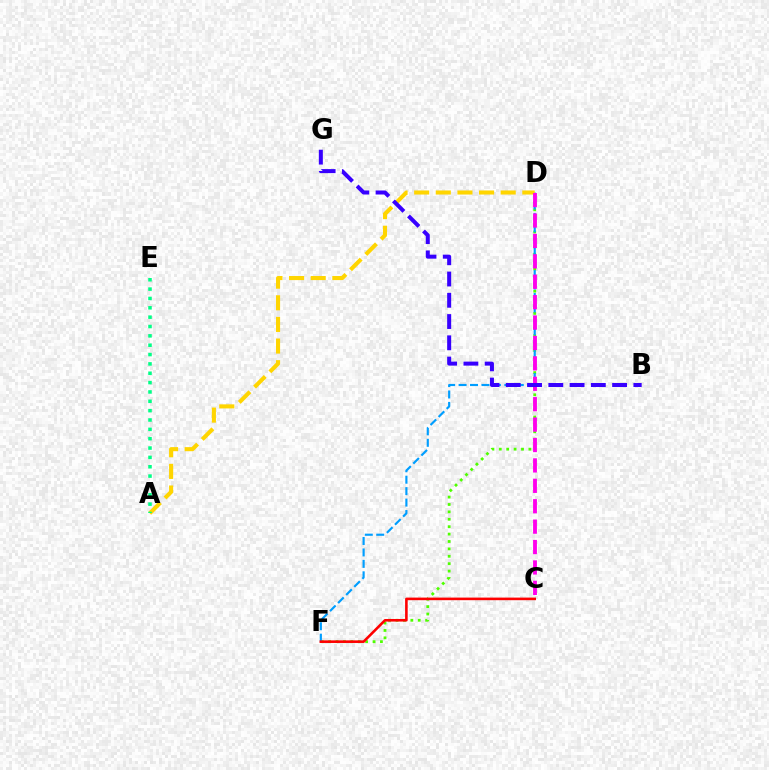{('D', 'F'): [{'color': '#4fff00', 'line_style': 'dotted', 'thickness': 2.01}, {'color': '#009eff', 'line_style': 'dashed', 'thickness': 1.55}], ('C', 'F'): [{'color': '#ff0000', 'line_style': 'solid', 'thickness': 1.87}], ('A', 'D'): [{'color': '#ffd500', 'line_style': 'dashed', 'thickness': 2.94}], ('C', 'D'): [{'color': '#ff00ed', 'line_style': 'dashed', 'thickness': 2.77}], ('A', 'E'): [{'color': '#00ff86', 'line_style': 'dotted', 'thickness': 2.54}], ('B', 'G'): [{'color': '#3700ff', 'line_style': 'dashed', 'thickness': 2.89}]}